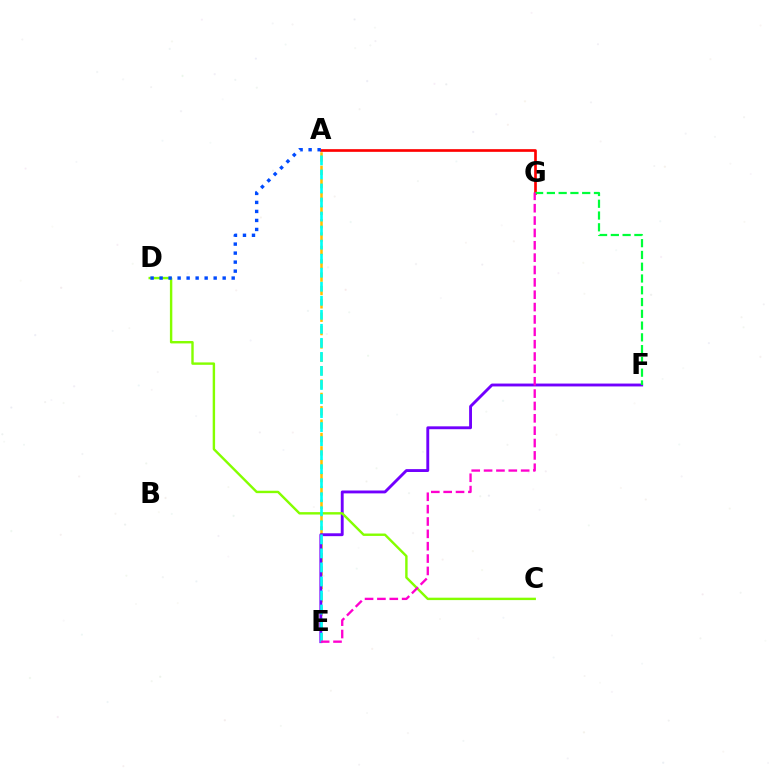{('A', 'E'): [{'color': '#ffbd00', 'line_style': 'dashed', 'thickness': 1.81}, {'color': '#00fff6', 'line_style': 'dashed', 'thickness': 1.91}], ('E', 'F'): [{'color': '#7200ff', 'line_style': 'solid', 'thickness': 2.07}], ('C', 'D'): [{'color': '#84ff00', 'line_style': 'solid', 'thickness': 1.73}], ('A', 'G'): [{'color': '#ff0000', 'line_style': 'solid', 'thickness': 1.93}], ('F', 'G'): [{'color': '#00ff39', 'line_style': 'dashed', 'thickness': 1.6}], ('E', 'G'): [{'color': '#ff00cf', 'line_style': 'dashed', 'thickness': 1.68}], ('A', 'D'): [{'color': '#004bff', 'line_style': 'dotted', 'thickness': 2.45}]}